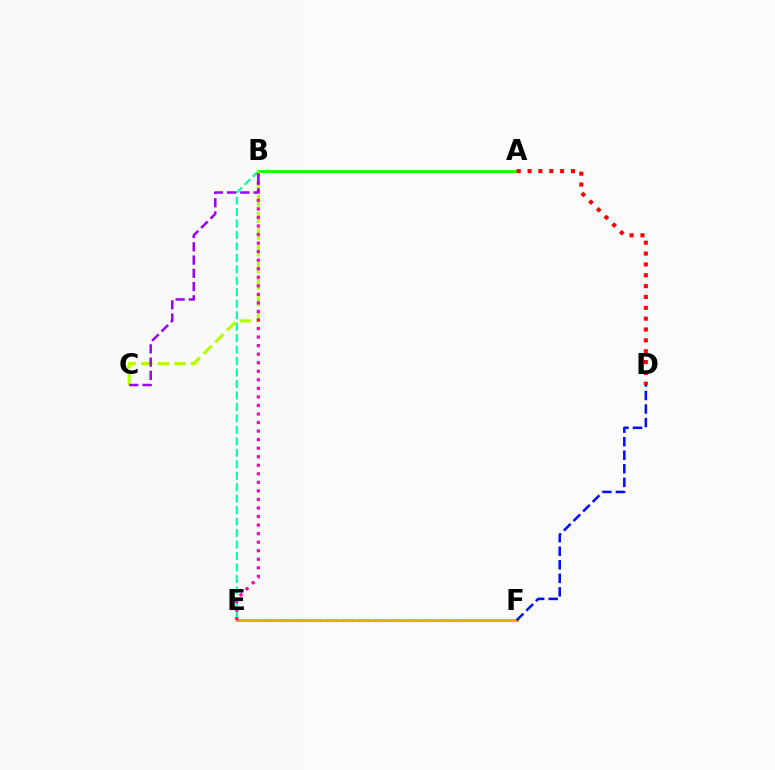{('A', 'B'): [{'color': '#08ff00', 'line_style': 'solid', 'thickness': 1.97}], ('B', 'E'): [{'color': '#00ff9d', 'line_style': 'dashed', 'thickness': 1.56}, {'color': '#ff00bd', 'line_style': 'dotted', 'thickness': 2.32}], ('E', 'F'): [{'color': '#00b5ff', 'line_style': 'dashed', 'thickness': 2.23}, {'color': '#ffa500', 'line_style': 'solid', 'thickness': 2.13}], ('A', 'D'): [{'color': '#ff0000', 'line_style': 'dotted', 'thickness': 2.95}], ('B', 'C'): [{'color': '#b3ff00', 'line_style': 'dashed', 'thickness': 2.26}, {'color': '#9b00ff', 'line_style': 'dashed', 'thickness': 1.8}], ('D', 'F'): [{'color': '#0010ff', 'line_style': 'dashed', 'thickness': 1.84}]}